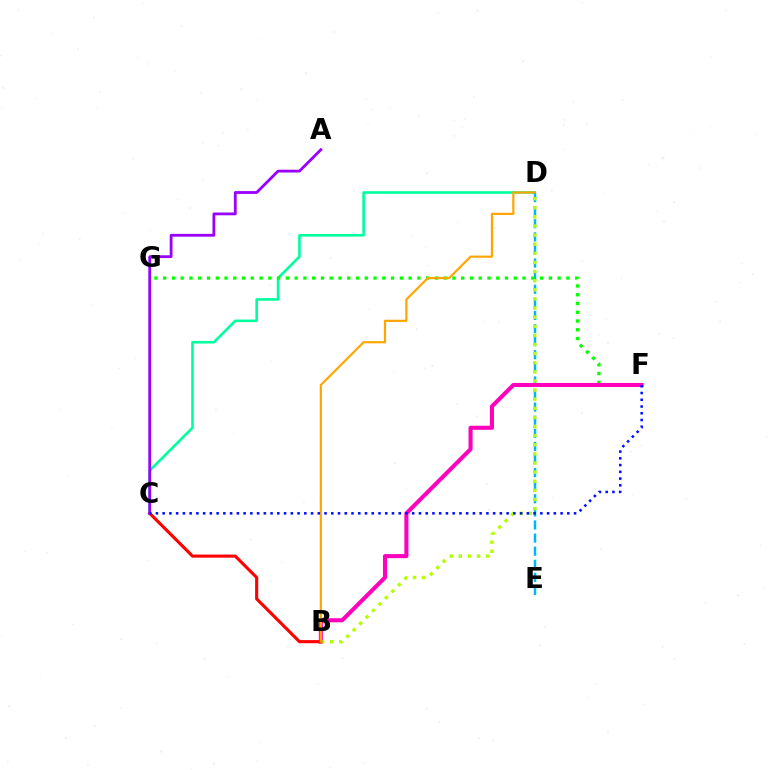{('C', 'D'): [{'color': '#00ff9d', 'line_style': 'solid', 'thickness': 1.87}], ('D', 'E'): [{'color': '#00b5ff', 'line_style': 'dashed', 'thickness': 1.78}], ('F', 'G'): [{'color': '#08ff00', 'line_style': 'dotted', 'thickness': 2.38}], ('B', 'F'): [{'color': '#ff00bd', 'line_style': 'solid', 'thickness': 2.93}], ('B', 'D'): [{'color': '#b3ff00', 'line_style': 'dotted', 'thickness': 2.48}, {'color': '#ffa500', 'line_style': 'solid', 'thickness': 1.57}], ('B', 'C'): [{'color': '#ff0000', 'line_style': 'solid', 'thickness': 2.23}], ('A', 'C'): [{'color': '#9b00ff', 'line_style': 'solid', 'thickness': 2.02}], ('C', 'F'): [{'color': '#0010ff', 'line_style': 'dotted', 'thickness': 1.83}]}